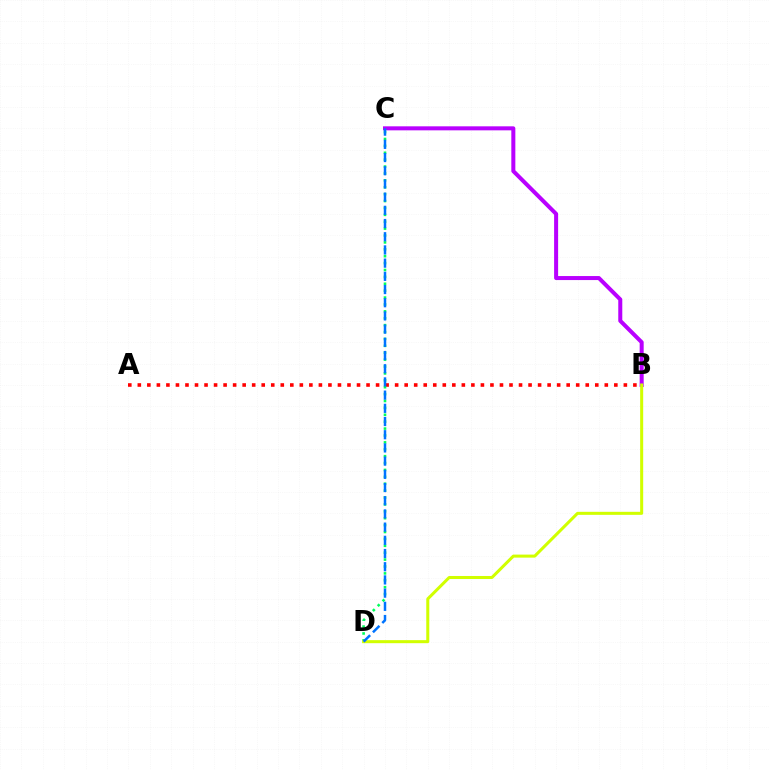{('B', 'C'): [{'color': '#b900ff', 'line_style': 'solid', 'thickness': 2.89}], ('A', 'B'): [{'color': '#ff0000', 'line_style': 'dotted', 'thickness': 2.59}], ('C', 'D'): [{'color': '#00ff5c', 'line_style': 'dotted', 'thickness': 1.87}, {'color': '#0074ff', 'line_style': 'dashed', 'thickness': 1.79}], ('B', 'D'): [{'color': '#d1ff00', 'line_style': 'solid', 'thickness': 2.18}]}